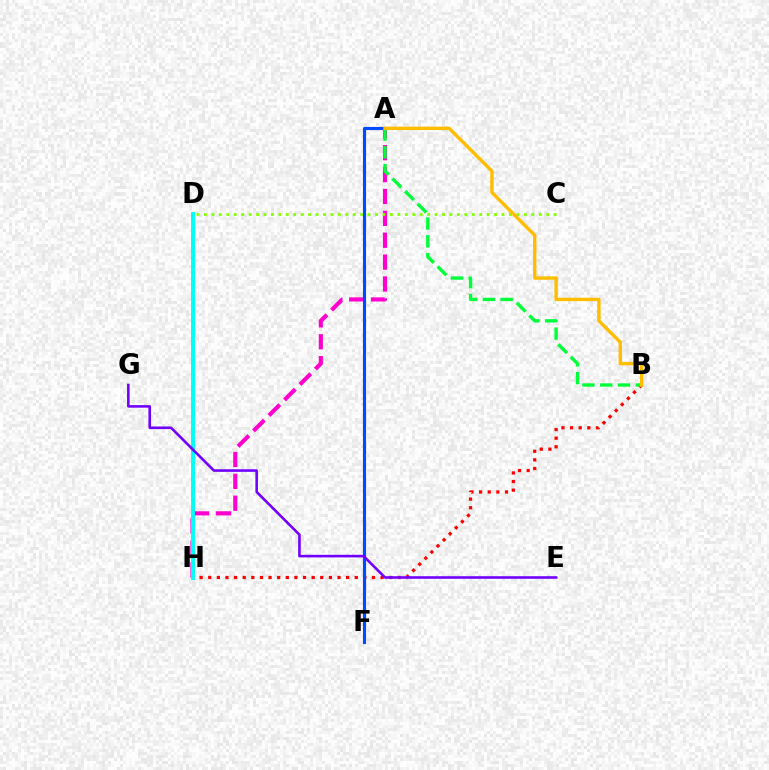{('B', 'H'): [{'color': '#ff0000', 'line_style': 'dotted', 'thickness': 2.34}], ('A', 'H'): [{'color': '#ff00cf', 'line_style': 'dashed', 'thickness': 2.97}], ('A', 'B'): [{'color': '#00ff39', 'line_style': 'dashed', 'thickness': 2.42}, {'color': '#ffbd00', 'line_style': 'solid', 'thickness': 2.44}], ('A', 'F'): [{'color': '#004bff', 'line_style': 'solid', 'thickness': 2.25}], ('D', 'H'): [{'color': '#00fff6', 'line_style': 'solid', 'thickness': 2.81}], ('C', 'D'): [{'color': '#84ff00', 'line_style': 'dotted', 'thickness': 2.02}], ('E', 'G'): [{'color': '#7200ff', 'line_style': 'solid', 'thickness': 1.87}]}